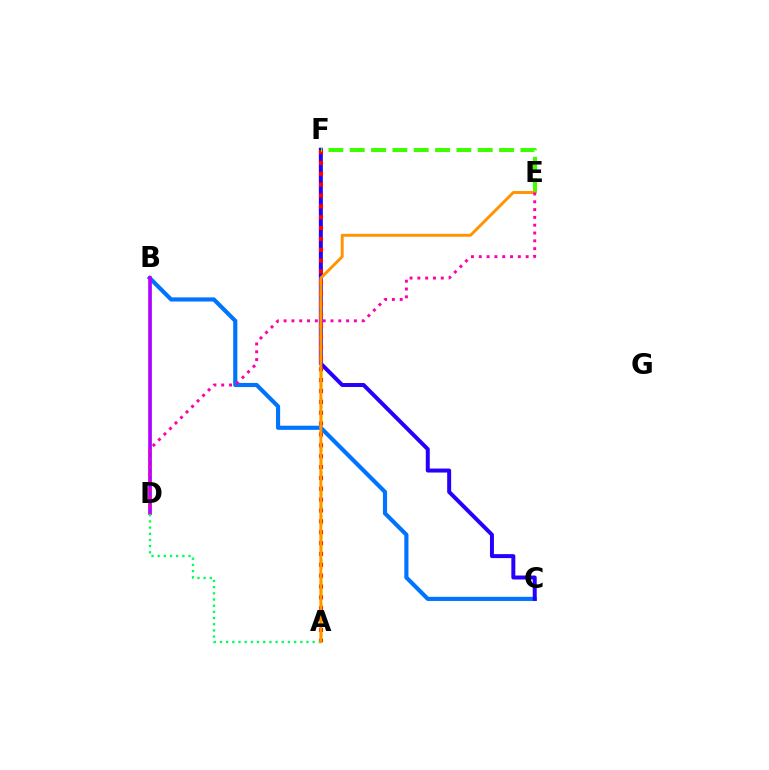{('A', 'F'): [{'color': '#d1ff00', 'line_style': 'dashed', 'thickness': 1.99}, {'color': '#ff0000', 'line_style': 'dotted', 'thickness': 2.95}], ('B', 'D'): [{'color': '#00fff6', 'line_style': 'solid', 'thickness': 1.84}, {'color': '#b900ff', 'line_style': 'solid', 'thickness': 2.62}], ('B', 'C'): [{'color': '#0074ff', 'line_style': 'solid', 'thickness': 2.98}], ('C', 'F'): [{'color': '#2500ff', 'line_style': 'solid', 'thickness': 2.86}], ('E', 'F'): [{'color': '#3dff00', 'line_style': 'dashed', 'thickness': 2.9}], ('A', 'D'): [{'color': '#00ff5c', 'line_style': 'dotted', 'thickness': 1.68}], ('A', 'E'): [{'color': '#ff9400', 'line_style': 'solid', 'thickness': 2.1}], ('D', 'E'): [{'color': '#ff00ac', 'line_style': 'dotted', 'thickness': 2.12}]}